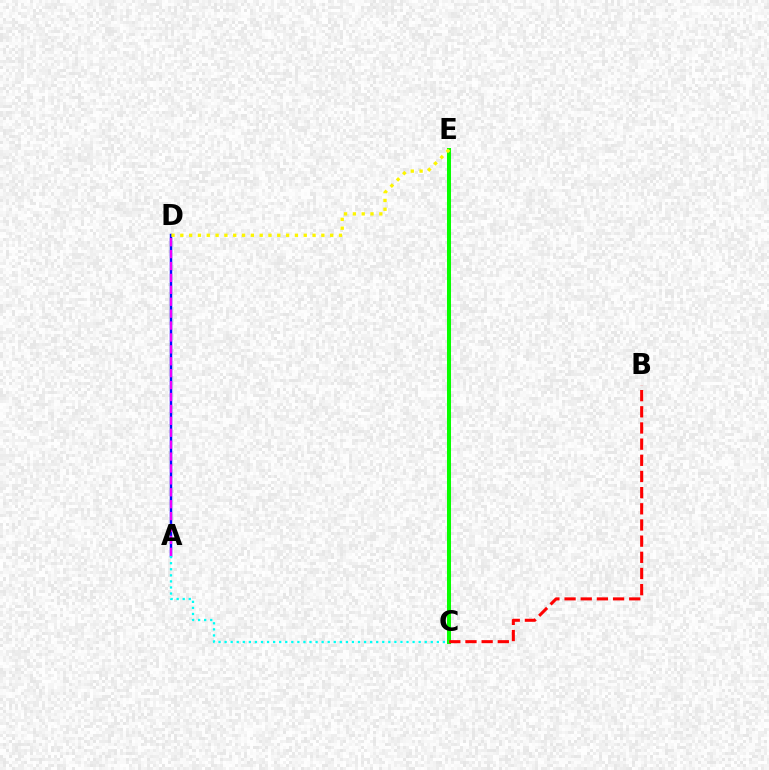{('A', 'D'): [{'color': '#0010ff', 'line_style': 'solid', 'thickness': 1.77}, {'color': '#ee00ff', 'line_style': 'dashed', 'thickness': 1.62}], ('C', 'E'): [{'color': '#08ff00', 'line_style': 'solid', 'thickness': 2.9}], ('A', 'C'): [{'color': '#00fff6', 'line_style': 'dotted', 'thickness': 1.65}], ('D', 'E'): [{'color': '#fcf500', 'line_style': 'dotted', 'thickness': 2.4}], ('B', 'C'): [{'color': '#ff0000', 'line_style': 'dashed', 'thickness': 2.2}]}